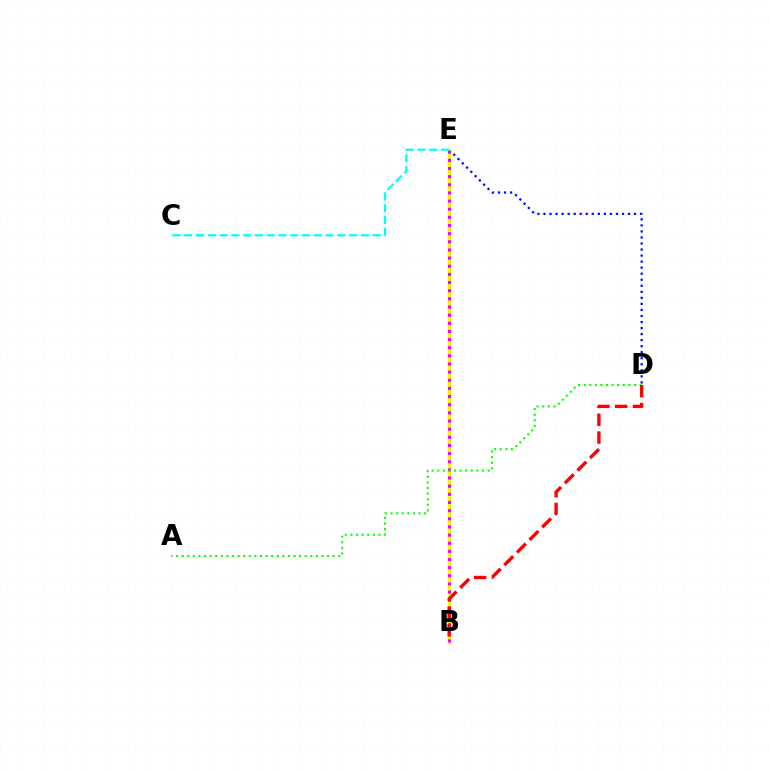{('D', 'E'): [{'color': '#0010ff', 'line_style': 'dotted', 'thickness': 1.64}], ('B', 'E'): [{'color': '#fcf500', 'line_style': 'solid', 'thickness': 2.37}, {'color': '#ee00ff', 'line_style': 'dotted', 'thickness': 2.21}], ('A', 'D'): [{'color': '#08ff00', 'line_style': 'dotted', 'thickness': 1.52}], ('B', 'D'): [{'color': '#ff0000', 'line_style': 'dashed', 'thickness': 2.42}], ('C', 'E'): [{'color': '#00fff6', 'line_style': 'dashed', 'thickness': 1.6}]}